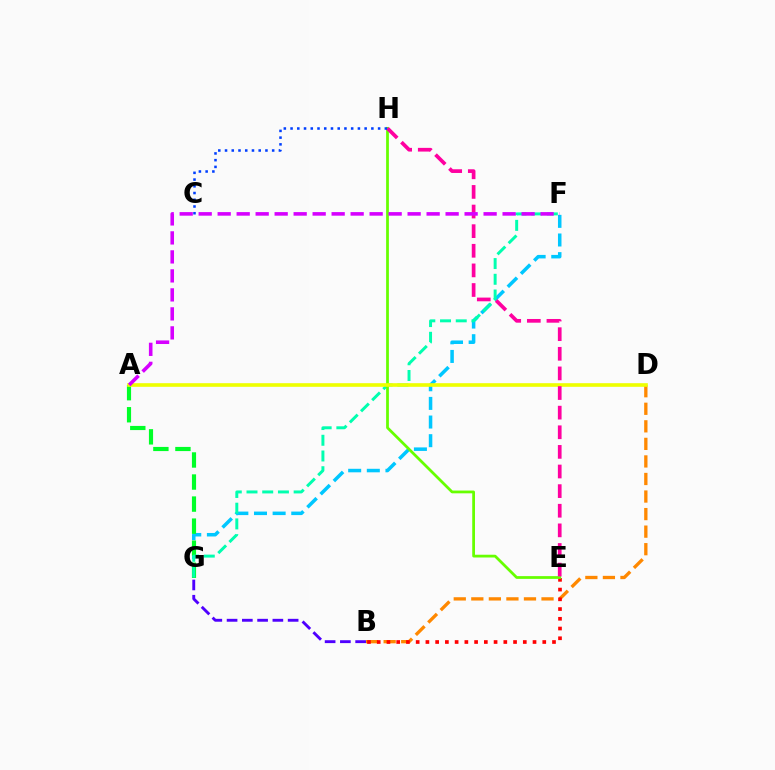{('B', 'D'): [{'color': '#ff8800', 'line_style': 'dashed', 'thickness': 2.38}], ('B', 'E'): [{'color': '#ff0000', 'line_style': 'dotted', 'thickness': 2.65}], ('F', 'G'): [{'color': '#00c7ff', 'line_style': 'dashed', 'thickness': 2.53}, {'color': '#00ffaf', 'line_style': 'dashed', 'thickness': 2.14}], ('A', 'G'): [{'color': '#00ff27', 'line_style': 'dashed', 'thickness': 3.0}], ('E', 'H'): [{'color': '#66ff00', 'line_style': 'solid', 'thickness': 1.99}, {'color': '#ff00a0', 'line_style': 'dashed', 'thickness': 2.67}], ('A', 'D'): [{'color': '#eeff00', 'line_style': 'solid', 'thickness': 2.62}], ('B', 'G'): [{'color': '#4f00ff', 'line_style': 'dashed', 'thickness': 2.07}], ('C', 'H'): [{'color': '#003fff', 'line_style': 'dotted', 'thickness': 1.83}], ('A', 'F'): [{'color': '#d600ff', 'line_style': 'dashed', 'thickness': 2.58}]}